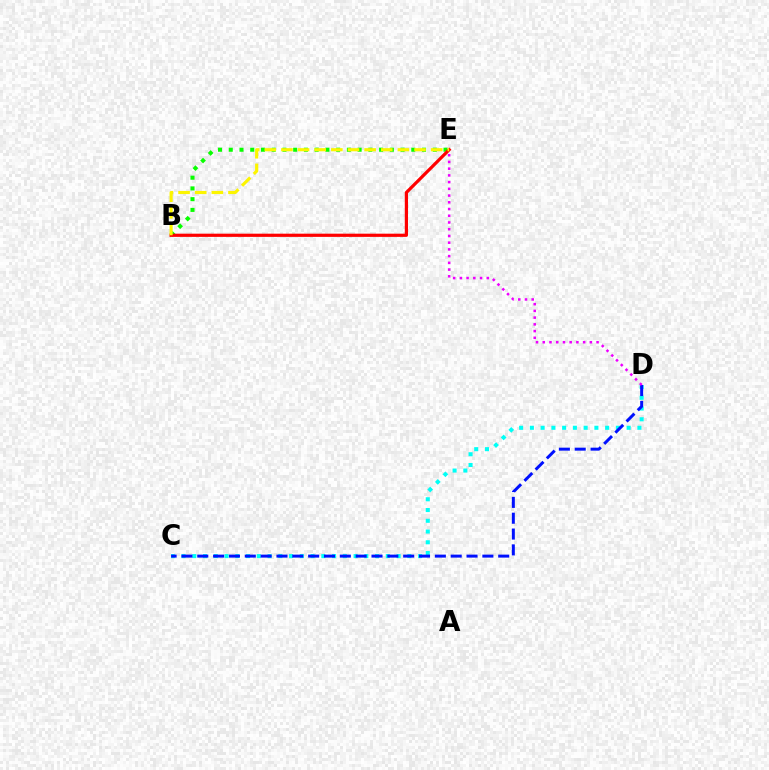{('B', 'E'): [{'color': '#08ff00', 'line_style': 'dotted', 'thickness': 2.92}, {'color': '#ff0000', 'line_style': 'solid', 'thickness': 2.3}, {'color': '#fcf500', 'line_style': 'dashed', 'thickness': 2.26}], ('C', 'D'): [{'color': '#00fff6', 'line_style': 'dotted', 'thickness': 2.92}, {'color': '#0010ff', 'line_style': 'dashed', 'thickness': 2.15}], ('D', 'E'): [{'color': '#ee00ff', 'line_style': 'dotted', 'thickness': 1.83}]}